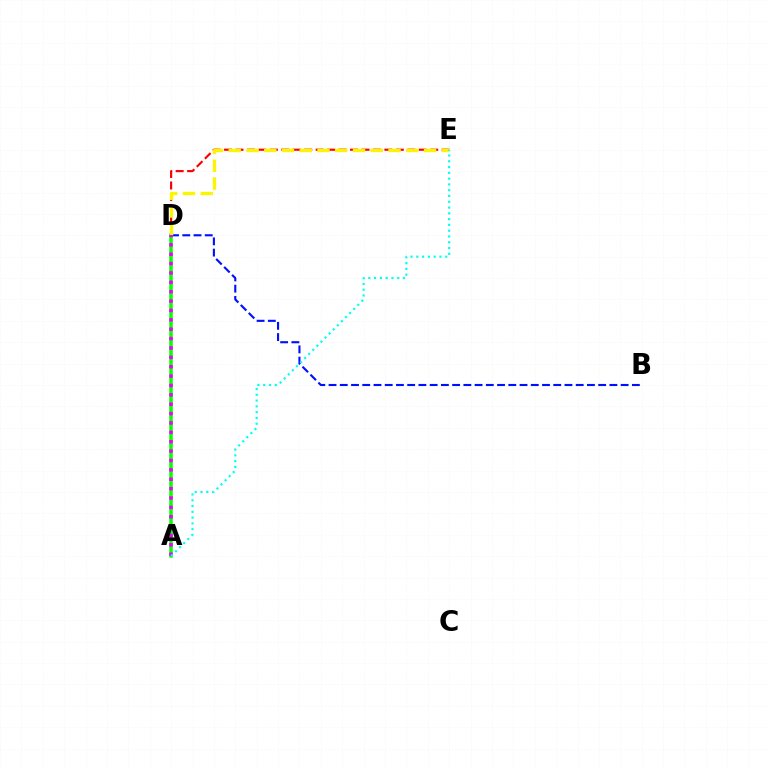{('A', 'D'): [{'color': '#08ff00', 'line_style': 'solid', 'thickness': 2.52}, {'color': '#ee00ff', 'line_style': 'dotted', 'thickness': 2.55}], ('B', 'D'): [{'color': '#0010ff', 'line_style': 'dashed', 'thickness': 1.53}], ('D', 'E'): [{'color': '#ff0000', 'line_style': 'dashed', 'thickness': 1.56}, {'color': '#fcf500', 'line_style': 'dashed', 'thickness': 2.41}], ('A', 'E'): [{'color': '#00fff6', 'line_style': 'dotted', 'thickness': 1.57}]}